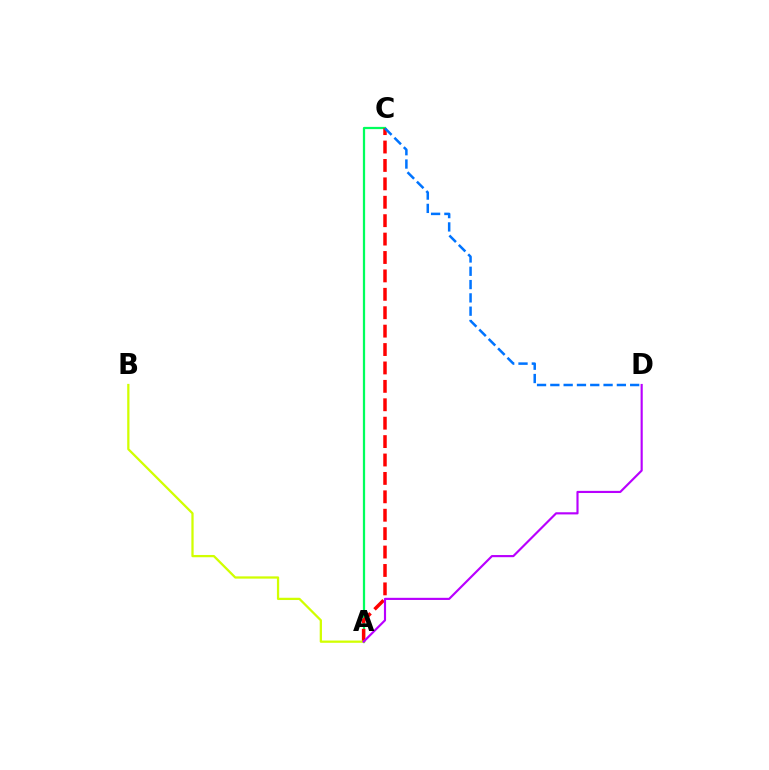{('A', 'C'): [{'color': '#00ff5c', 'line_style': 'solid', 'thickness': 1.61}, {'color': '#ff0000', 'line_style': 'dashed', 'thickness': 2.5}], ('C', 'D'): [{'color': '#0074ff', 'line_style': 'dashed', 'thickness': 1.81}], ('A', 'B'): [{'color': '#d1ff00', 'line_style': 'solid', 'thickness': 1.63}], ('A', 'D'): [{'color': '#b900ff', 'line_style': 'solid', 'thickness': 1.55}]}